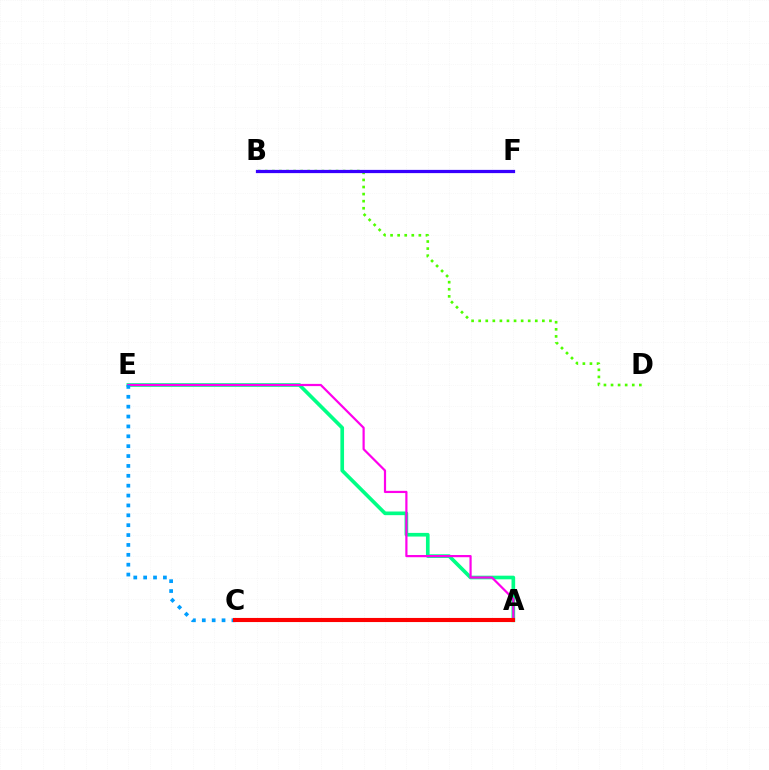{('A', 'E'): [{'color': '#00ff86', 'line_style': 'solid', 'thickness': 2.63}, {'color': '#ff00ed', 'line_style': 'solid', 'thickness': 1.59}], ('B', 'D'): [{'color': '#4fff00', 'line_style': 'dotted', 'thickness': 1.92}], ('B', 'F'): [{'color': '#3700ff', 'line_style': 'solid', 'thickness': 2.33}], ('A', 'C'): [{'color': '#ffd500', 'line_style': 'dashed', 'thickness': 1.75}, {'color': '#ff0000', 'line_style': 'solid', 'thickness': 2.96}], ('C', 'E'): [{'color': '#009eff', 'line_style': 'dotted', 'thickness': 2.68}]}